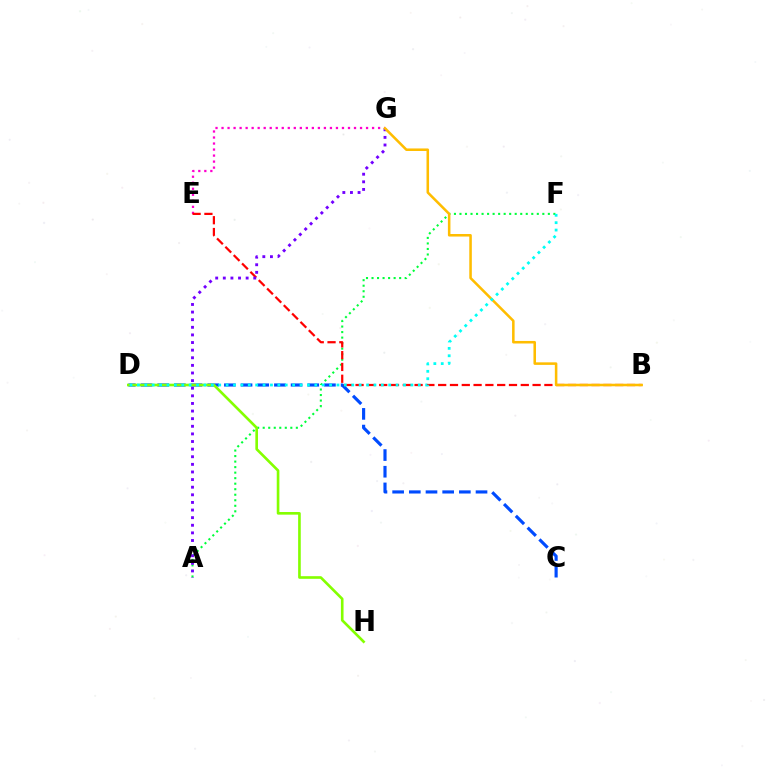{('E', 'G'): [{'color': '#ff00cf', 'line_style': 'dotted', 'thickness': 1.64}], ('C', 'D'): [{'color': '#004bff', 'line_style': 'dashed', 'thickness': 2.27}], ('A', 'F'): [{'color': '#00ff39', 'line_style': 'dotted', 'thickness': 1.5}], ('B', 'E'): [{'color': '#ff0000', 'line_style': 'dashed', 'thickness': 1.6}], ('A', 'G'): [{'color': '#7200ff', 'line_style': 'dotted', 'thickness': 2.07}], ('B', 'G'): [{'color': '#ffbd00', 'line_style': 'solid', 'thickness': 1.83}], ('D', 'H'): [{'color': '#84ff00', 'line_style': 'solid', 'thickness': 1.9}], ('D', 'F'): [{'color': '#00fff6', 'line_style': 'dotted', 'thickness': 2.01}]}